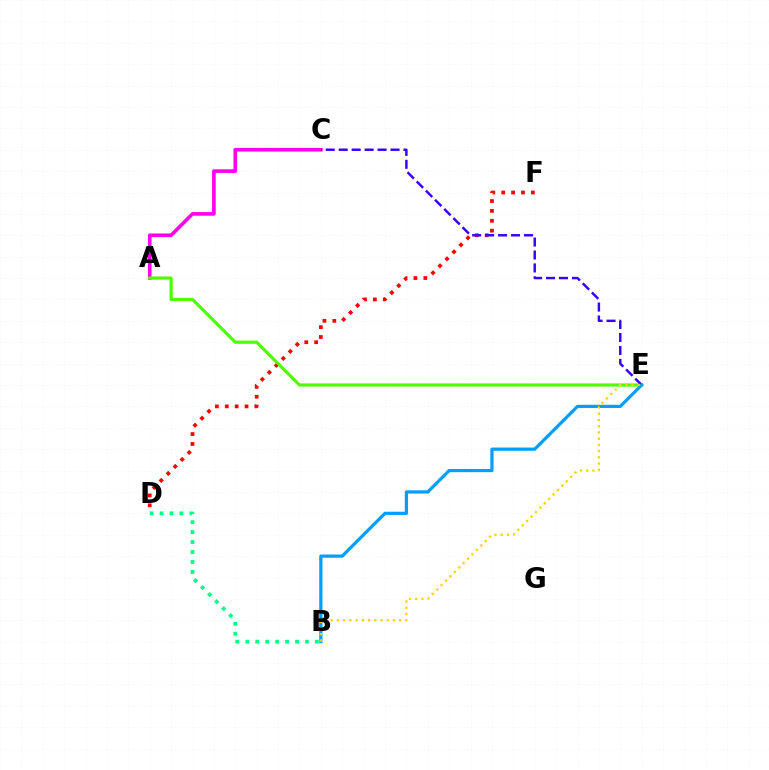{('A', 'C'): [{'color': '#ff00ed', 'line_style': 'solid', 'thickness': 2.62}], ('B', 'D'): [{'color': '#00ff86', 'line_style': 'dotted', 'thickness': 2.7}], ('D', 'F'): [{'color': '#ff0000', 'line_style': 'dotted', 'thickness': 2.69}], ('A', 'E'): [{'color': '#4fff00', 'line_style': 'solid', 'thickness': 2.28}], ('C', 'E'): [{'color': '#3700ff', 'line_style': 'dashed', 'thickness': 1.76}], ('B', 'E'): [{'color': '#009eff', 'line_style': 'solid', 'thickness': 2.32}, {'color': '#ffd500', 'line_style': 'dotted', 'thickness': 1.69}]}